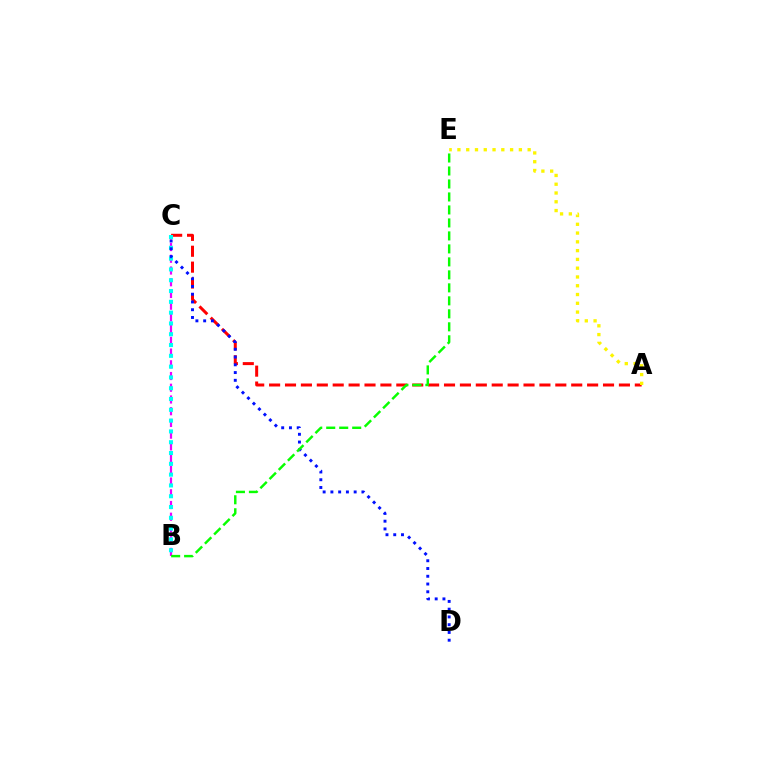{('A', 'C'): [{'color': '#ff0000', 'line_style': 'dashed', 'thickness': 2.16}], ('B', 'C'): [{'color': '#ee00ff', 'line_style': 'dashed', 'thickness': 1.59}, {'color': '#00fff6', 'line_style': 'dotted', 'thickness': 2.93}], ('C', 'D'): [{'color': '#0010ff', 'line_style': 'dotted', 'thickness': 2.11}], ('B', 'E'): [{'color': '#08ff00', 'line_style': 'dashed', 'thickness': 1.76}], ('A', 'E'): [{'color': '#fcf500', 'line_style': 'dotted', 'thickness': 2.39}]}